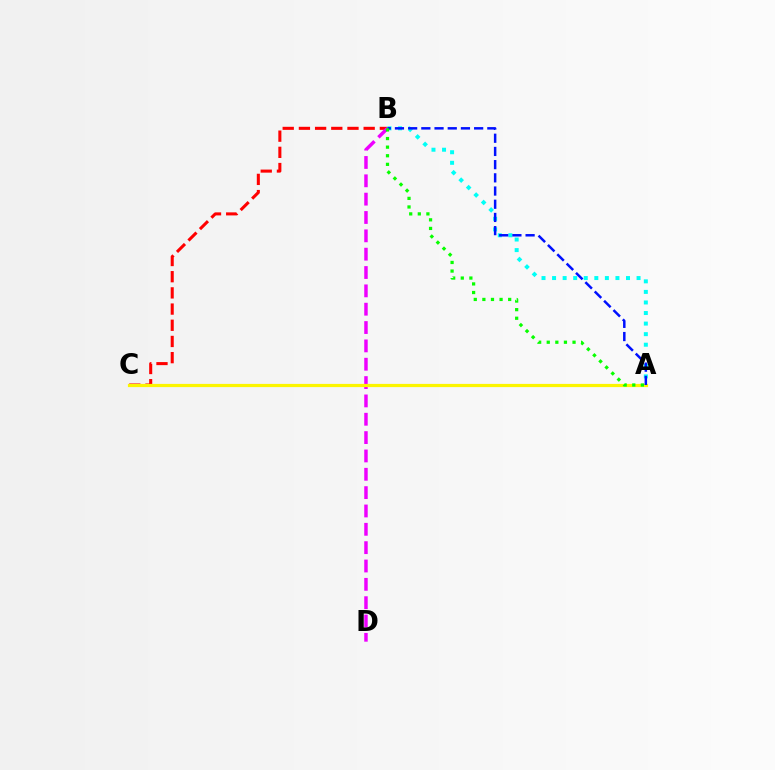{('B', 'C'): [{'color': '#ff0000', 'line_style': 'dashed', 'thickness': 2.2}], ('B', 'D'): [{'color': '#ee00ff', 'line_style': 'dashed', 'thickness': 2.49}], ('A', 'C'): [{'color': '#fcf500', 'line_style': 'solid', 'thickness': 2.31}], ('A', 'B'): [{'color': '#00fff6', 'line_style': 'dotted', 'thickness': 2.87}, {'color': '#0010ff', 'line_style': 'dashed', 'thickness': 1.79}, {'color': '#08ff00', 'line_style': 'dotted', 'thickness': 2.34}]}